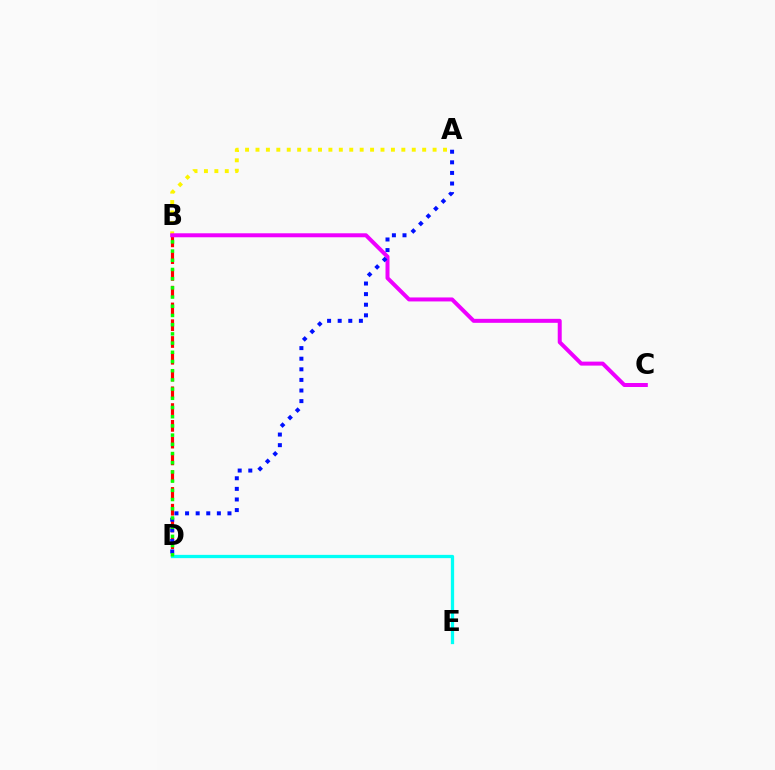{('B', 'D'): [{'color': '#ff0000', 'line_style': 'dashed', 'thickness': 2.28}, {'color': '#08ff00', 'line_style': 'dotted', 'thickness': 2.5}], ('A', 'B'): [{'color': '#fcf500', 'line_style': 'dotted', 'thickness': 2.83}], ('B', 'C'): [{'color': '#ee00ff', 'line_style': 'solid', 'thickness': 2.87}], ('A', 'D'): [{'color': '#0010ff', 'line_style': 'dotted', 'thickness': 2.88}], ('D', 'E'): [{'color': '#00fff6', 'line_style': 'solid', 'thickness': 2.35}]}